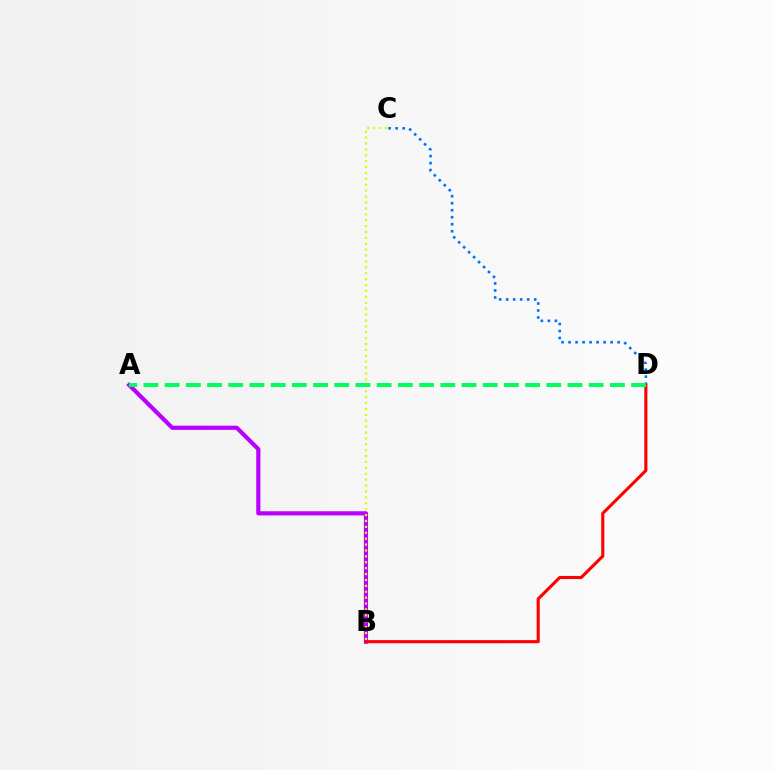{('C', 'D'): [{'color': '#0074ff', 'line_style': 'dotted', 'thickness': 1.9}], ('A', 'B'): [{'color': '#b900ff', 'line_style': 'solid', 'thickness': 3.0}], ('B', 'D'): [{'color': '#ff0000', 'line_style': 'solid', 'thickness': 2.23}], ('B', 'C'): [{'color': '#d1ff00', 'line_style': 'dotted', 'thickness': 1.6}], ('A', 'D'): [{'color': '#00ff5c', 'line_style': 'dashed', 'thickness': 2.88}]}